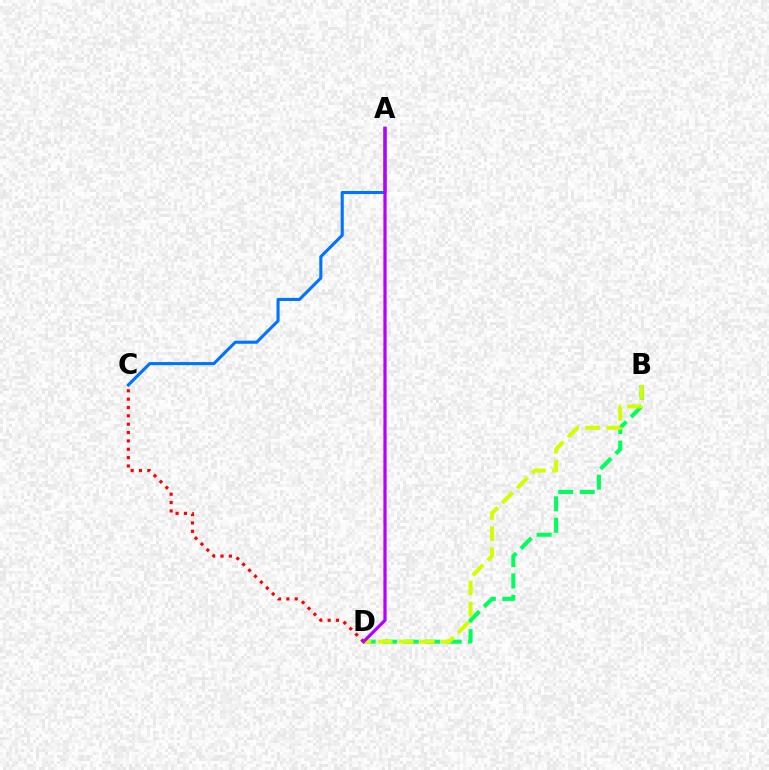{('B', 'D'): [{'color': '#00ff5c', 'line_style': 'dashed', 'thickness': 2.92}, {'color': '#d1ff00', 'line_style': 'dashed', 'thickness': 2.87}], ('A', 'C'): [{'color': '#0074ff', 'line_style': 'solid', 'thickness': 2.22}], ('C', 'D'): [{'color': '#ff0000', 'line_style': 'dotted', 'thickness': 2.27}], ('A', 'D'): [{'color': '#b900ff', 'line_style': 'solid', 'thickness': 2.32}]}